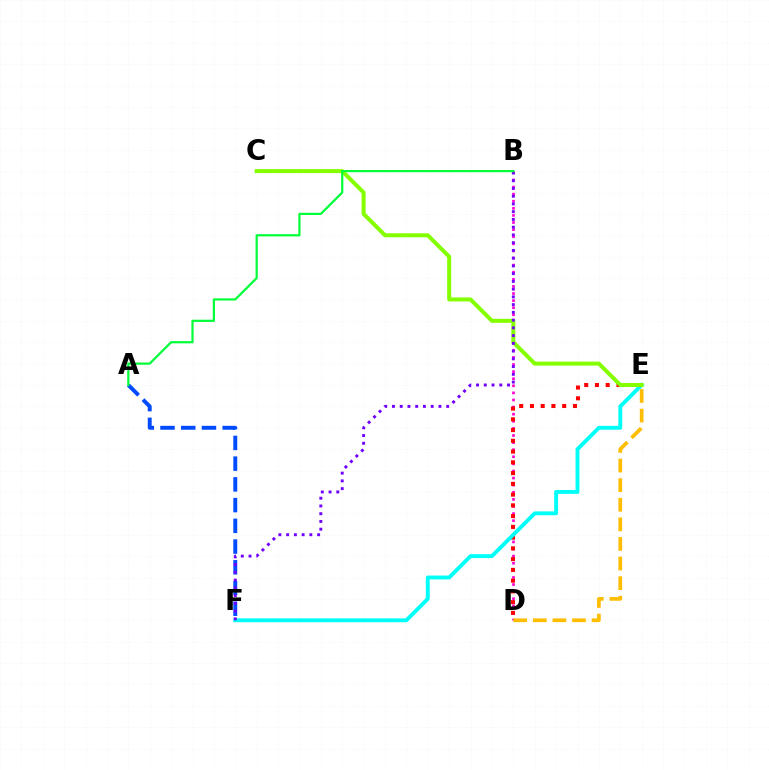{('B', 'D'): [{'color': '#ff00cf', 'line_style': 'dotted', 'thickness': 1.93}], ('A', 'F'): [{'color': '#004bff', 'line_style': 'dashed', 'thickness': 2.82}], ('D', 'E'): [{'color': '#ffbd00', 'line_style': 'dashed', 'thickness': 2.66}, {'color': '#ff0000', 'line_style': 'dotted', 'thickness': 2.92}], ('E', 'F'): [{'color': '#00fff6', 'line_style': 'solid', 'thickness': 2.79}], ('C', 'E'): [{'color': '#84ff00', 'line_style': 'solid', 'thickness': 2.88}], ('B', 'F'): [{'color': '#7200ff', 'line_style': 'dotted', 'thickness': 2.1}], ('A', 'B'): [{'color': '#00ff39', 'line_style': 'solid', 'thickness': 1.6}]}